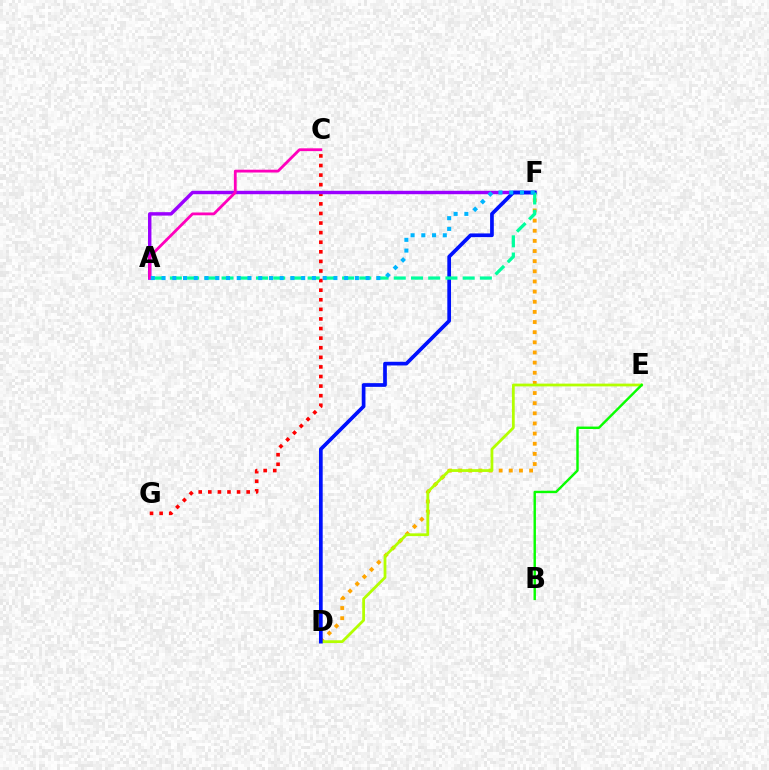{('D', 'F'): [{'color': '#ffa500', 'line_style': 'dotted', 'thickness': 2.76}, {'color': '#0010ff', 'line_style': 'solid', 'thickness': 2.67}], ('D', 'E'): [{'color': '#b3ff00', 'line_style': 'solid', 'thickness': 2.0}], ('B', 'E'): [{'color': '#08ff00', 'line_style': 'solid', 'thickness': 1.74}], ('C', 'G'): [{'color': '#ff0000', 'line_style': 'dotted', 'thickness': 2.61}], ('A', 'F'): [{'color': '#9b00ff', 'line_style': 'solid', 'thickness': 2.46}, {'color': '#00ff9d', 'line_style': 'dashed', 'thickness': 2.34}, {'color': '#00b5ff', 'line_style': 'dotted', 'thickness': 2.92}], ('A', 'C'): [{'color': '#ff00bd', 'line_style': 'solid', 'thickness': 2.01}]}